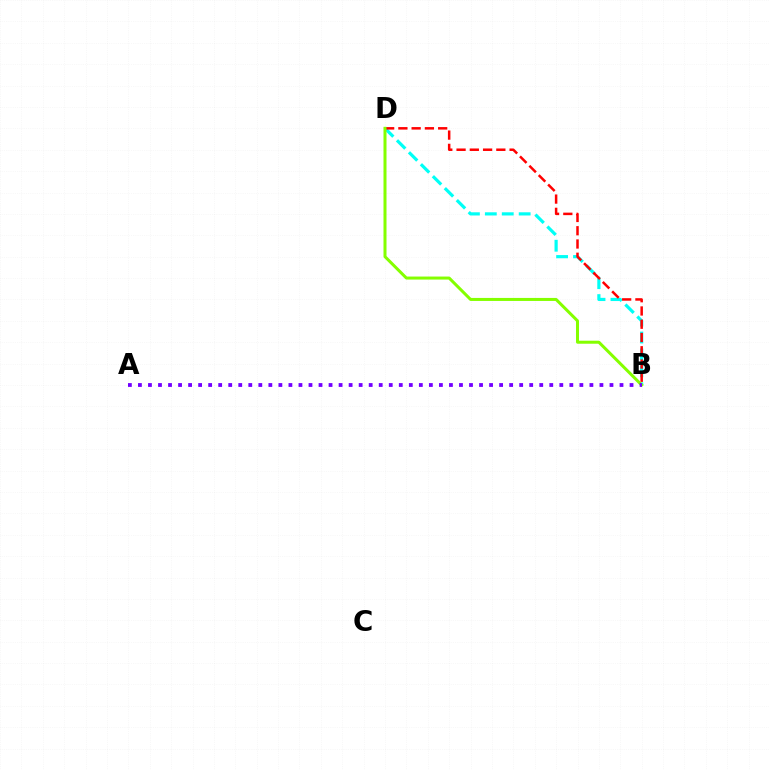{('B', 'D'): [{'color': '#00fff6', 'line_style': 'dashed', 'thickness': 2.3}, {'color': '#ff0000', 'line_style': 'dashed', 'thickness': 1.8}, {'color': '#84ff00', 'line_style': 'solid', 'thickness': 2.17}], ('A', 'B'): [{'color': '#7200ff', 'line_style': 'dotted', 'thickness': 2.73}]}